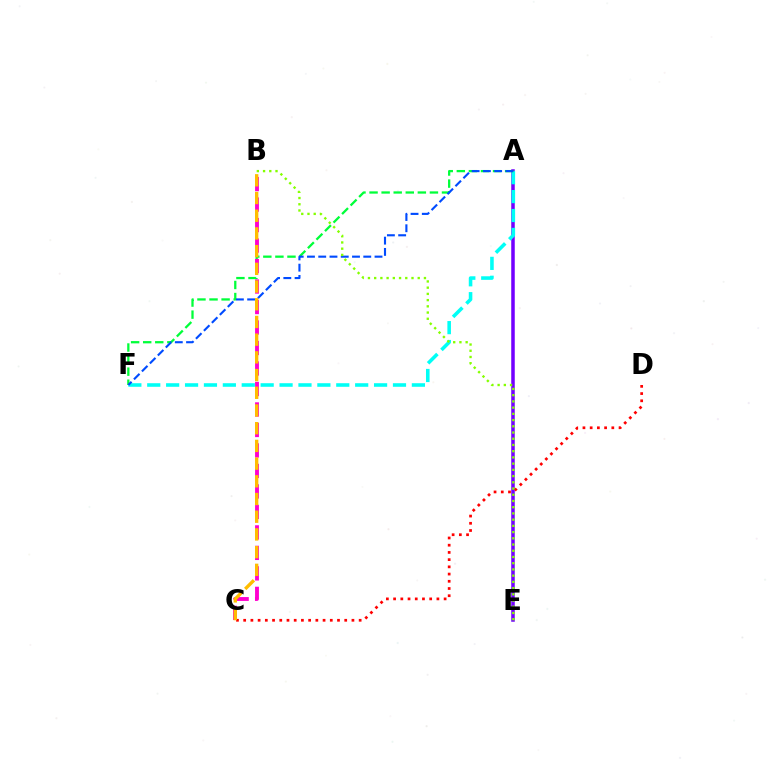{('A', 'E'): [{'color': '#7200ff', 'line_style': 'solid', 'thickness': 2.53}], ('A', 'F'): [{'color': '#00fff6', 'line_style': 'dashed', 'thickness': 2.57}, {'color': '#00ff39', 'line_style': 'dashed', 'thickness': 1.64}, {'color': '#004bff', 'line_style': 'dashed', 'thickness': 1.53}], ('C', 'D'): [{'color': '#ff0000', 'line_style': 'dotted', 'thickness': 1.96}], ('B', 'C'): [{'color': '#ff00cf', 'line_style': 'dashed', 'thickness': 2.78}, {'color': '#ffbd00', 'line_style': 'dashed', 'thickness': 2.41}], ('B', 'E'): [{'color': '#84ff00', 'line_style': 'dotted', 'thickness': 1.69}]}